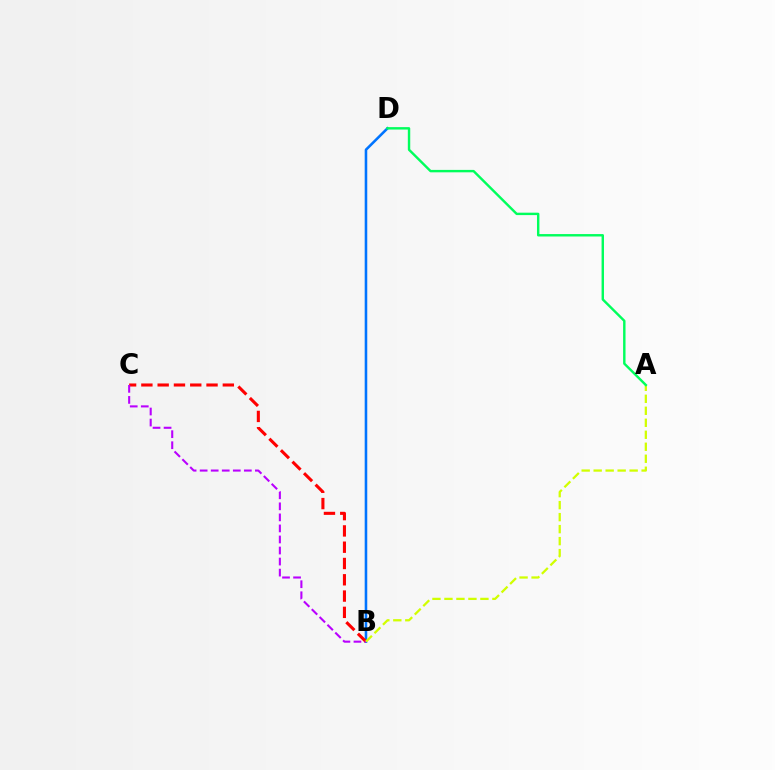{('B', 'D'): [{'color': '#0074ff', 'line_style': 'solid', 'thickness': 1.85}], ('B', 'C'): [{'color': '#ff0000', 'line_style': 'dashed', 'thickness': 2.21}, {'color': '#b900ff', 'line_style': 'dashed', 'thickness': 1.5}], ('A', 'B'): [{'color': '#d1ff00', 'line_style': 'dashed', 'thickness': 1.63}], ('A', 'D'): [{'color': '#00ff5c', 'line_style': 'solid', 'thickness': 1.74}]}